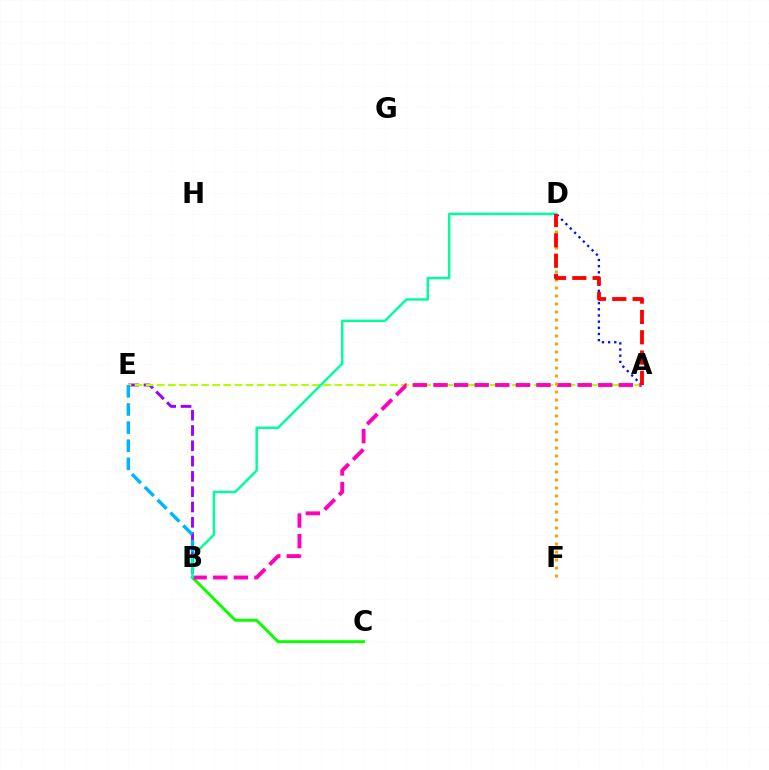{('A', 'D'): [{'color': '#0010ff', 'line_style': 'dotted', 'thickness': 1.67}, {'color': '#ff0000', 'line_style': 'dashed', 'thickness': 2.76}], ('B', 'C'): [{'color': '#08ff00', 'line_style': 'solid', 'thickness': 2.12}], ('B', 'E'): [{'color': '#9b00ff', 'line_style': 'dashed', 'thickness': 2.08}, {'color': '#00b5ff', 'line_style': 'dashed', 'thickness': 2.46}], ('A', 'E'): [{'color': '#b3ff00', 'line_style': 'dashed', 'thickness': 1.51}], ('A', 'B'): [{'color': '#ff00bd', 'line_style': 'dashed', 'thickness': 2.8}], ('D', 'F'): [{'color': '#ffa500', 'line_style': 'dotted', 'thickness': 2.17}], ('B', 'D'): [{'color': '#00ff9d', 'line_style': 'solid', 'thickness': 1.78}]}